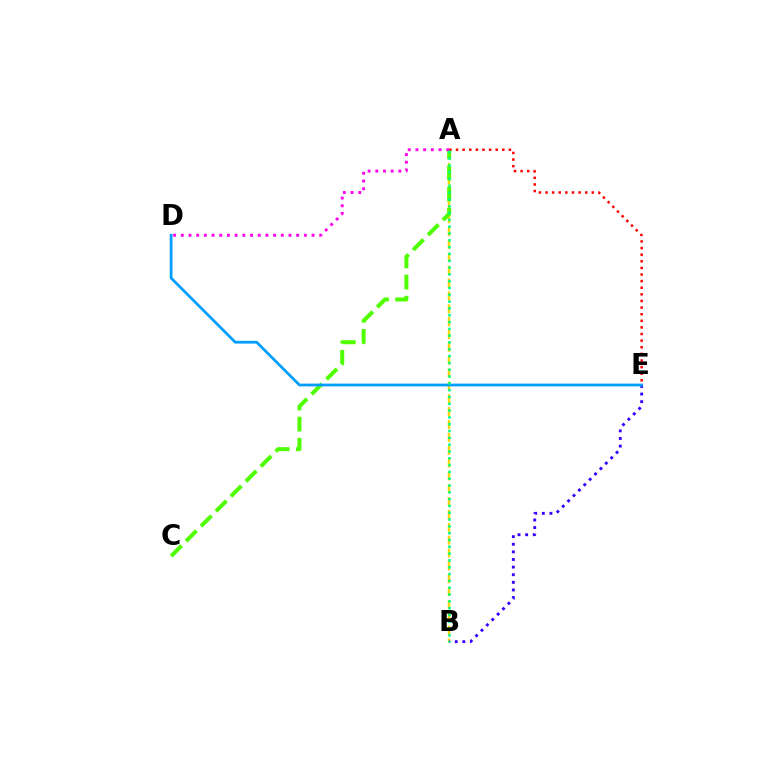{('A', 'B'): [{'color': '#ffd500', 'line_style': 'dashed', 'thickness': 1.75}, {'color': '#00ff86', 'line_style': 'dotted', 'thickness': 1.85}], ('A', 'C'): [{'color': '#4fff00', 'line_style': 'dashed', 'thickness': 2.87}], ('A', 'E'): [{'color': '#ff0000', 'line_style': 'dotted', 'thickness': 1.8}], ('A', 'D'): [{'color': '#ff00ed', 'line_style': 'dotted', 'thickness': 2.09}], ('B', 'E'): [{'color': '#3700ff', 'line_style': 'dotted', 'thickness': 2.07}], ('D', 'E'): [{'color': '#009eff', 'line_style': 'solid', 'thickness': 1.99}]}